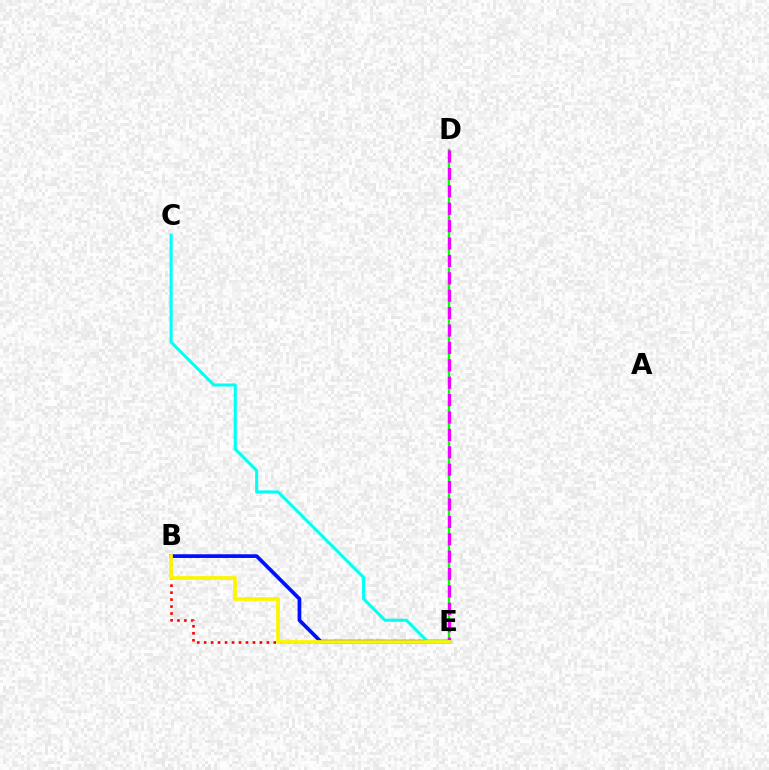{('B', 'E'): [{'color': '#0010ff', 'line_style': 'solid', 'thickness': 2.68}, {'color': '#ff0000', 'line_style': 'dotted', 'thickness': 1.89}, {'color': '#fcf500', 'line_style': 'solid', 'thickness': 2.69}], ('D', 'E'): [{'color': '#08ff00', 'line_style': 'solid', 'thickness': 1.67}, {'color': '#ee00ff', 'line_style': 'dashed', 'thickness': 2.36}], ('C', 'E'): [{'color': '#00fff6', 'line_style': 'solid', 'thickness': 2.2}]}